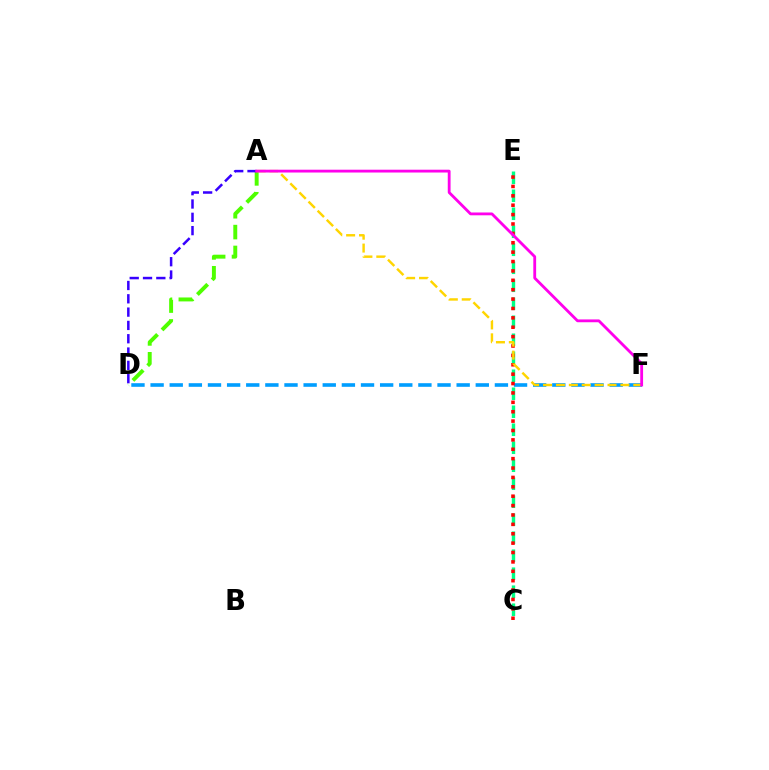{('D', 'F'): [{'color': '#009eff', 'line_style': 'dashed', 'thickness': 2.6}], ('A', 'D'): [{'color': '#4fff00', 'line_style': 'dashed', 'thickness': 2.83}, {'color': '#3700ff', 'line_style': 'dashed', 'thickness': 1.81}], ('C', 'E'): [{'color': '#00ff86', 'line_style': 'dashed', 'thickness': 2.44}, {'color': '#ff0000', 'line_style': 'dotted', 'thickness': 2.55}], ('A', 'F'): [{'color': '#ffd500', 'line_style': 'dashed', 'thickness': 1.75}, {'color': '#ff00ed', 'line_style': 'solid', 'thickness': 2.03}]}